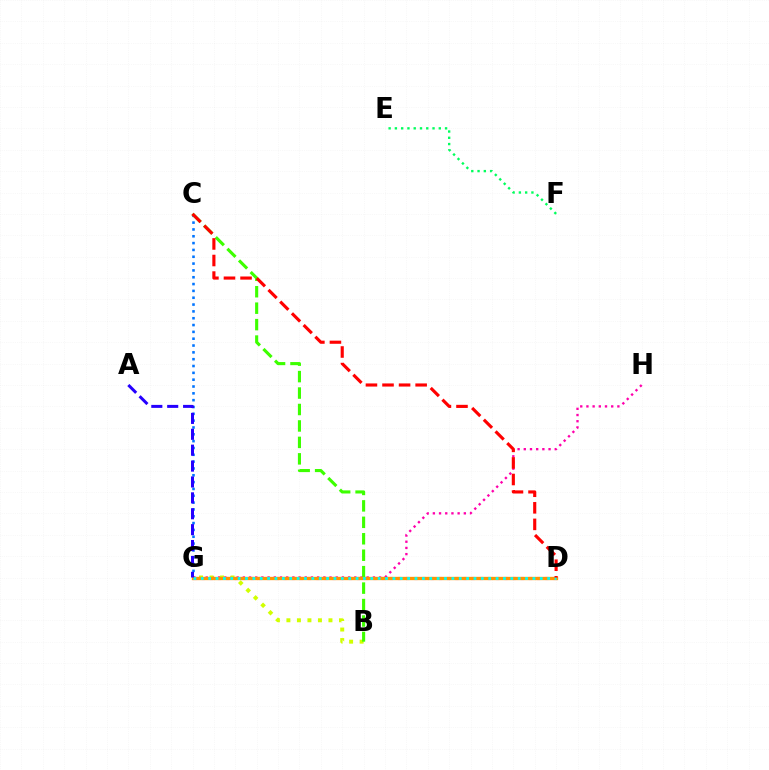{('D', 'G'): [{'color': '#b900ff', 'line_style': 'dotted', 'thickness': 2.22}, {'color': '#ff9400', 'line_style': 'solid', 'thickness': 2.39}, {'color': '#00fff6', 'line_style': 'dotted', 'thickness': 2.0}], ('C', 'G'): [{'color': '#0074ff', 'line_style': 'dotted', 'thickness': 1.86}], ('G', 'H'): [{'color': '#ff00ac', 'line_style': 'dotted', 'thickness': 1.68}], ('E', 'F'): [{'color': '#00ff5c', 'line_style': 'dotted', 'thickness': 1.7}], ('B', 'G'): [{'color': '#d1ff00', 'line_style': 'dotted', 'thickness': 2.86}], ('B', 'C'): [{'color': '#3dff00', 'line_style': 'dashed', 'thickness': 2.23}], ('A', 'G'): [{'color': '#2500ff', 'line_style': 'dashed', 'thickness': 2.16}], ('C', 'D'): [{'color': '#ff0000', 'line_style': 'dashed', 'thickness': 2.25}]}